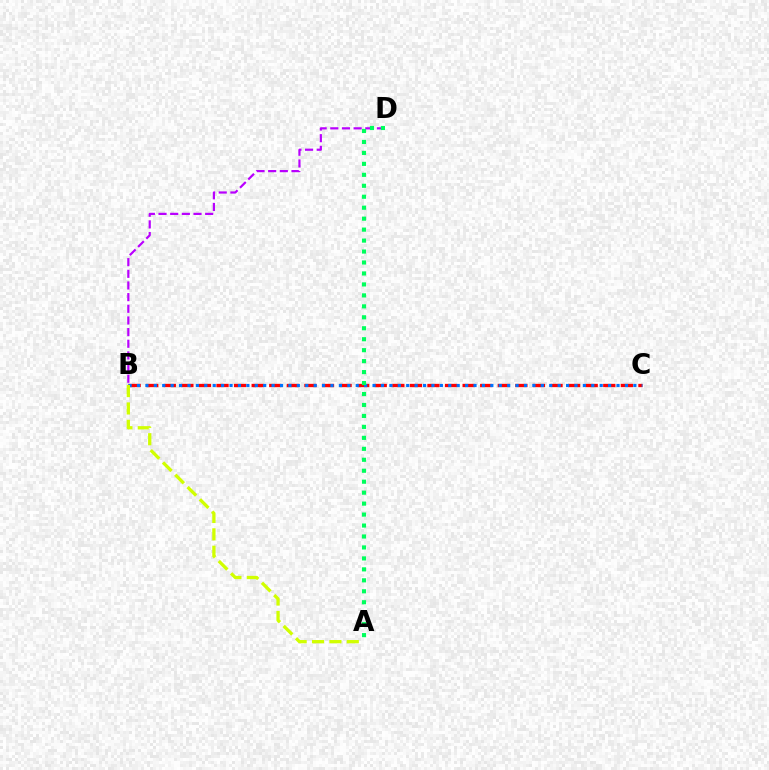{('B', 'D'): [{'color': '#b900ff', 'line_style': 'dashed', 'thickness': 1.58}], ('B', 'C'): [{'color': '#ff0000', 'line_style': 'dashed', 'thickness': 2.39}, {'color': '#0074ff', 'line_style': 'dotted', 'thickness': 2.29}], ('A', 'B'): [{'color': '#d1ff00', 'line_style': 'dashed', 'thickness': 2.36}], ('A', 'D'): [{'color': '#00ff5c', 'line_style': 'dotted', 'thickness': 2.98}]}